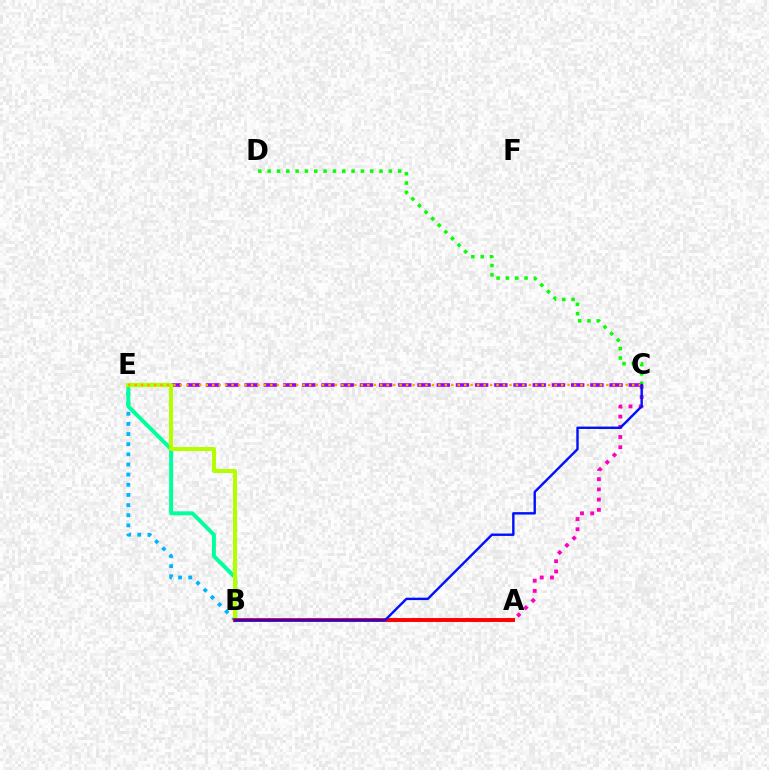{('C', 'E'): [{'color': '#9b00ff', 'line_style': 'dashed', 'thickness': 2.61}, {'color': '#ffa500', 'line_style': 'dotted', 'thickness': 1.76}], ('C', 'D'): [{'color': '#08ff00', 'line_style': 'dotted', 'thickness': 2.53}], ('B', 'E'): [{'color': '#00b5ff', 'line_style': 'dotted', 'thickness': 2.76}, {'color': '#00ff9d', 'line_style': 'solid', 'thickness': 2.84}, {'color': '#b3ff00', 'line_style': 'solid', 'thickness': 2.91}], ('A', 'C'): [{'color': '#ff00bd', 'line_style': 'dotted', 'thickness': 2.77}], ('A', 'B'): [{'color': '#ff0000', 'line_style': 'solid', 'thickness': 2.82}], ('B', 'C'): [{'color': '#0010ff', 'line_style': 'solid', 'thickness': 1.73}]}